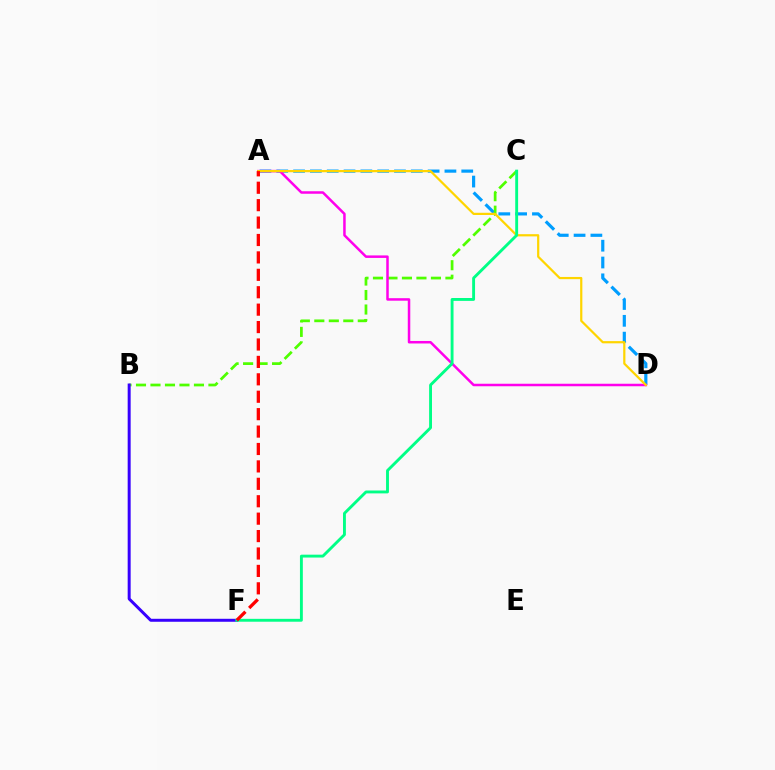{('A', 'D'): [{'color': '#009eff', 'line_style': 'dashed', 'thickness': 2.28}, {'color': '#ff00ed', 'line_style': 'solid', 'thickness': 1.8}, {'color': '#ffd500', 'line_style': 'solid', 'thickness': 1.6}], ('B', 'C'): [{'color': '#4fff00', 'line_style': 'dashed', 'thickness': 1.97}], ('B', 'F'): [{'color': '#3700ff', 'line_style': 'solid', 'thickness': 2.14}], ('C', 'F'): [{'color': '#00ff86', 'line_style': 'solid', 'thickness': 2.07}], ('A', 'F'): [{'color': '#ff0000', 'line_style': 'dashed', 'thickness': 2.37}]}